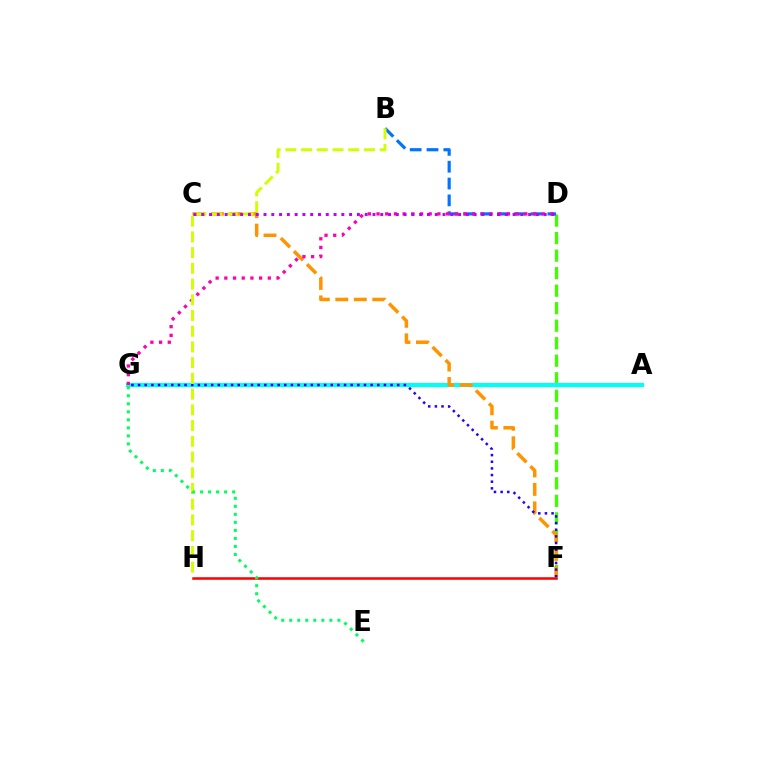{('F', 'H'): [{'color': '#ff0000', 'line_style': 'solid', 'thickness': 1.83}], ('D', 'F'): [{'color': '#3dff00', 'line_style': 'dashed', 'thickness': 2.38}], ('A', 'G'): [{'color': '#00fff6', 'line_style': 'solid', 'thickness': 2.99}], ('B', 'D'): [{'color': '#0074ff', 'line_style': 'dashed', 'thickness': 2.29}], ('C', 'F'): [{'color': '#ff9400', 'line_style': 'dashed', 'thickness': 2.51}], ('F', 'G'): [{'color': '#2500ff', 'line_style': 'dotted', 'thickness': 1.81}], ('D', 'G'): [{'color': '#ff00ac', 'line_style': 'dotted', 'thickness': 2.36}], ('B', 'H'): [{'color': '#d1ff00', 'line_style': 'dashed', 'thickness': 2.14}], ('E', 'G'): [{'color': '#00ff5c', 'line_style': 'dotted', 'thickness': 2.18}], ('C', 'D'): [{'color': '#b900ff', 'line_style': 'dotted', 'thickness': 2.11}]}